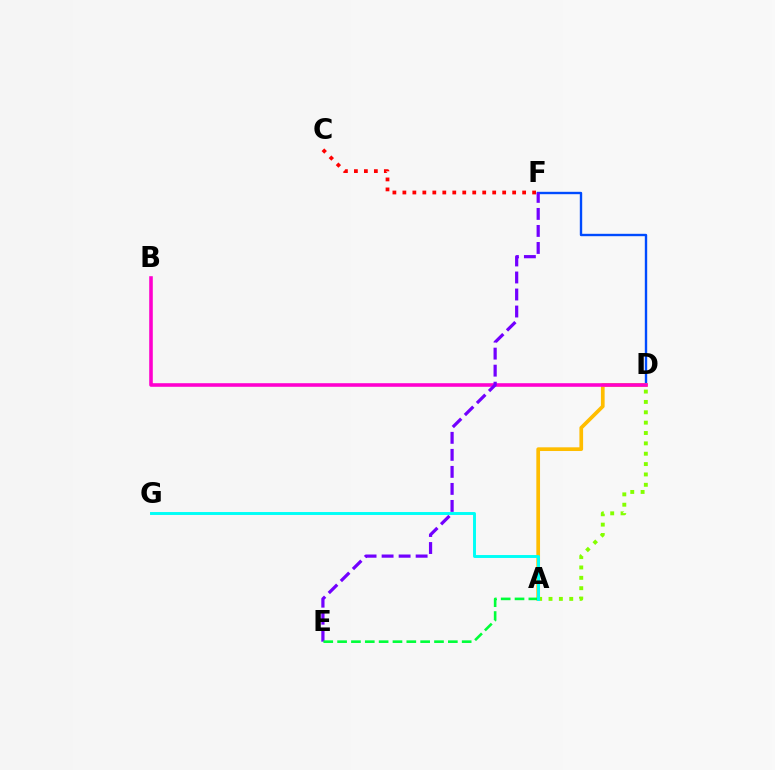{('D', 'F'): [{'color': '#004bff', 'line_style': 'solid', 'thickness': 1.71}], ('A', 'D'): [{'color': '#ffbd00', 'line_style': 'solid', 'thickness': 2.66}, {'color': '#84ff00', 'line_style': 'dotted', 'thickness': 2.81}], ('B', 'D'): [{'color': '#ff00cf', 'line_style': 'solid', 'thickness': 2.58}], ('E', 'F'): [{'color': '#7200ff', 'line_style': 'dashed', 'thickness': 2.31}], ('A', 'E'): [{'color': '#00ff39', 'line_style': 'dashed', 'thickness': 1.88}], ('A', 'G'): [{'color': '#00fff6', 'line_style': 'solid', 'thickness': 2.11}], ('C', 'F'): [{'color': '#ff0000', 'line_style': 'dotted', 'thickness': 2.71}]}